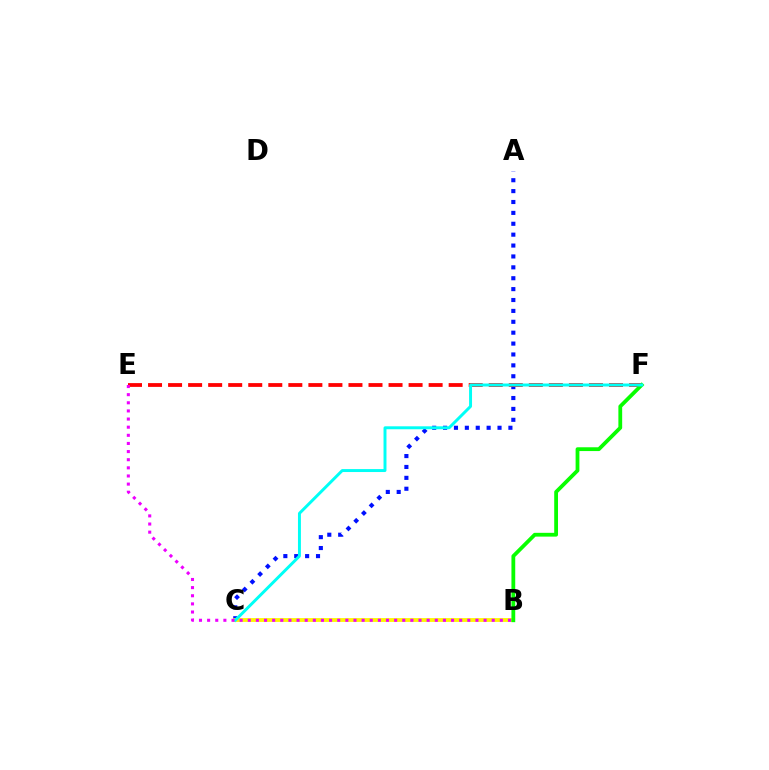{('A', 'C'): [{'color': '#0010ff', 'line_style': 'dotted', 'thickness': 2.96}], ('B', 'C'): [{'color': '#fcf500', 'line_style': 'solid', 'thickness': 2.75}], ('E', 'F'): [{'color': '#ff0000', 'line_style': 'dashed', 'thickness': 2.72}], ('B', 'F'): [{'color': '#08ff00', 'line_style': 'solid', 'thickness': 2.73}], ('C', 'F'): [{'color': '#00fff6', 'line_style': 'solid', 'thickness': 2.12}], ('B', 'E'): [{'color': '#ee00ff', 'line_style': 'dotted', 'thickness': 2.21}]}